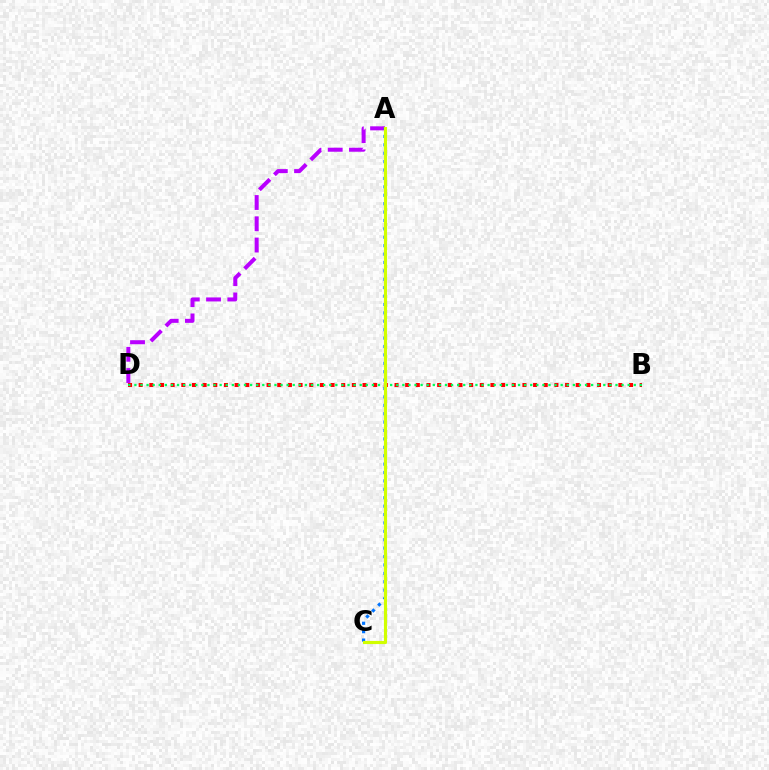{('A', 'D'): [{'color': '#b900ff', 'line_style': 'dashed', 'thickness': 2.89}], ('A', 'C'): [{'color': '#0074ff', 'line_style': 'dotted', 'thickness': 2.28}, {'color': '#d1ff00', 'line_style': 'solid', 'thickness': 2.26}], ('B', 'D'): [{'color': '#ff0000', 'line_style': 'dotted', 'thickness': 2.9}, {'color': '#00ff5c', 'line_style': 'dotted', 'thickness': 1.65}]}